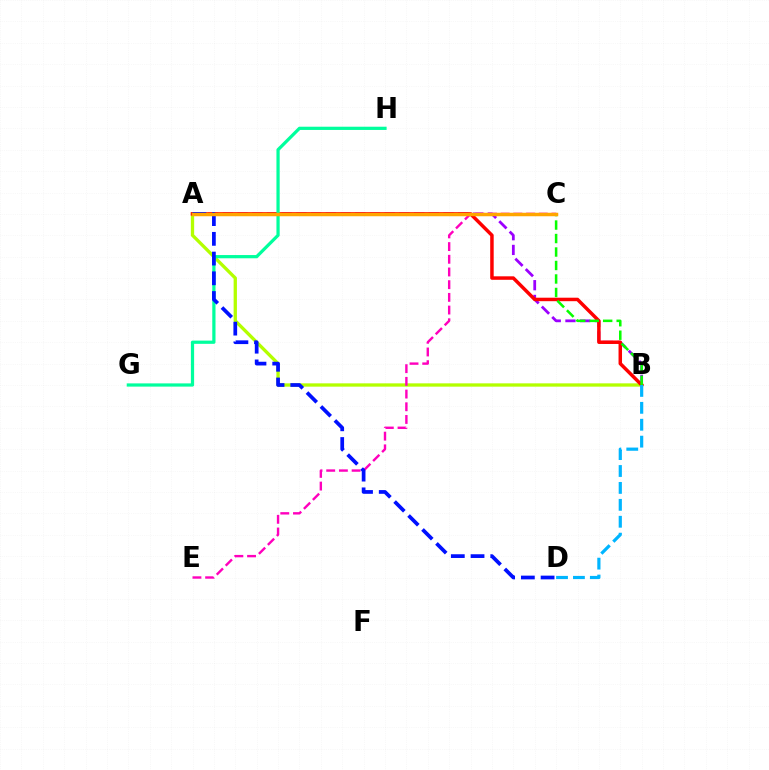{('A', 'B'): [{'color': '#9b00ff', 'line_style': 'dashed', 'thickness': 2.0}, {'color': '#b3ff00', 'line_style': 'solid', 'thickness': 2.38}, {'color': '#ff0000', 'line_style': 'solid', 'thickness': 2.51}], ('B', 'C'): [{'color': '#08ff00', 'line_style': 'dashed', 'thickness': 1.83}], ('G', 'H'): [{'color': '#00ff9d', 'line_style': 'solid', 'thickness': 2.33}], ('B', 'D'): [{'color': '#00b5ff', 'line_style': 'dashed', 'thickness': 2.3}], ('C', 'E'): [{'color': '#ff00bd', 'line_style': 'dashed', 'thickness': 1.72}], ('A', 'D'): [{'color': '#0010ff', 'line_style': 'dashed', 'thickness': 2.68}], ('A', 'C'): [{'color': '#ffa500', 'line_style': 'solid', 'thickness': 2.51}]}